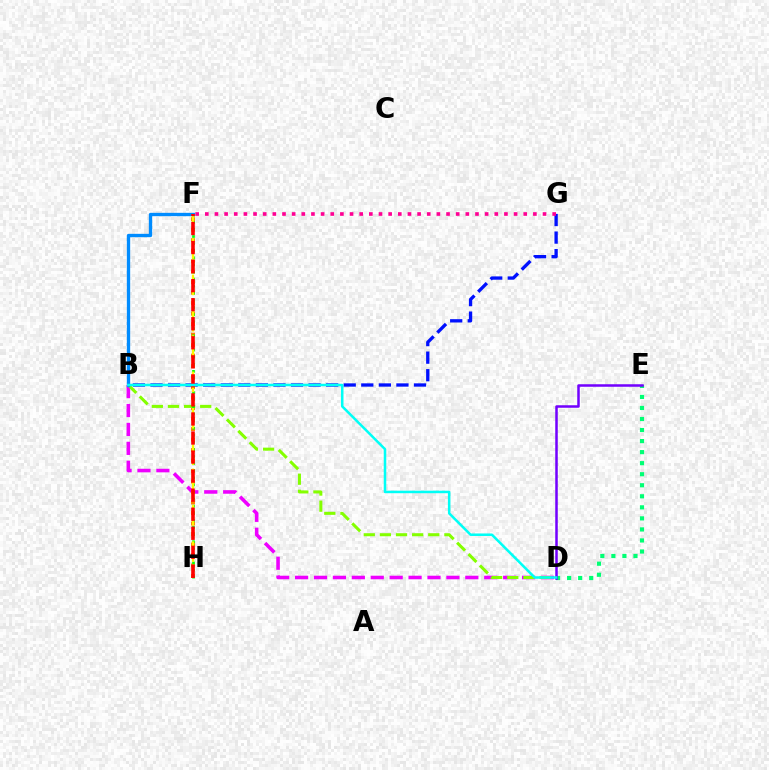{('B', 'D'): [{'color': '#ee00ff', 'line_style': 'dashed', 'thickness': 2.57}, {'color': '#84ff00', 'line_style': 'dashed', 'thickness': 2.19}, {'color': '#00fff6', 'line_style': 'solid', 'thickness': 1.82}], ('B', 'G'): [{'color': '#0010ff', 'line_style': 'dashed', 'thickness': 2.39}], ('D', 'E'): [{'color': '#00ff74', 'line_style': 'dotted', 'thickness': 3.0}, {'color': '#7200ff', 'line_style': 'solid', 'thickness': 1.81}], ('F', 'H'): [{'color': '#ff7c00', 'line_style': 'dotted', 'thickness': 2.85}, {'color': '#08ff00', 'line_style': 'dotted', 'thickness': 1.93}, {'color': '#fcf500', 'line_style': 'dashed', 'thickness': 1.65}, {'color': '#ff0000', 'line_style': 'dashed', 'thickness': 2.59}], ('F', 'G'): [{'color': '#ff0094', 'line_style': 'dotted', 'thickness': 2.62}], ('B', 'F'): [{'color': '#008cff', 'line_style': 'solid', 'thickness': 2.4}]}